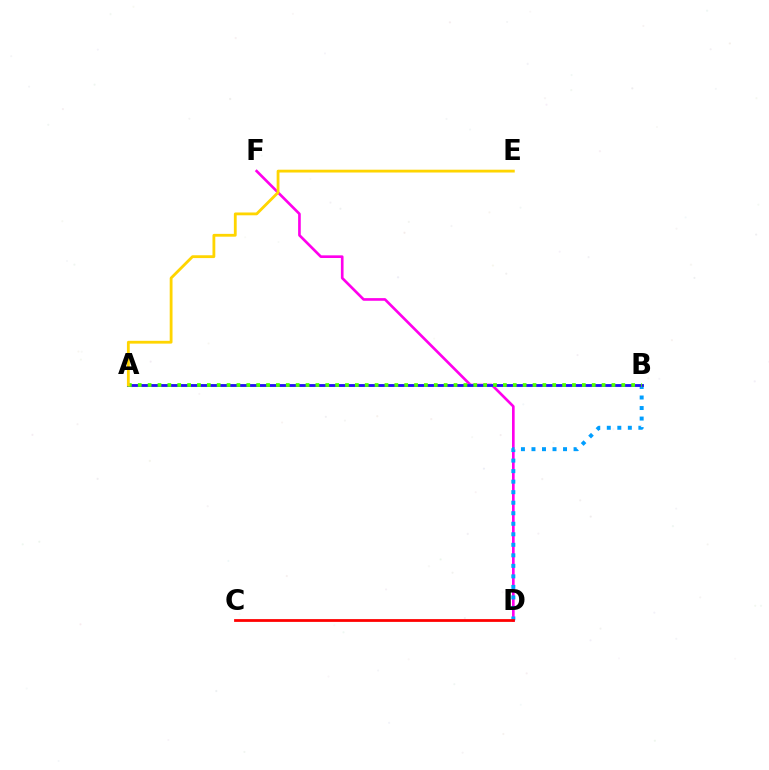{('D', 'F'): [{'color': '#ff00ed', 'line_style': 'solid', 'thickness': 1.91}], ('B', 'D'): [{'color': '#009eff', 'line_style': 'dotted', 'thickness': 2.86}], ('A', 'B'): [{'color': '#00ff86', 'line_style': 'solid', 'thickness': 2.09}, {'color': '#3700ff', 'line_style': 'solid', 'thickness': 1.89}, {'color': '#4fff00', 'line_style': 'dotted', 'thickness': 2.68}], ('C', 'D'): [{'color': '#ff0000', 'line_style': 'solid', 'thickness': 2.0}], ('A', 'E'): [{'color': '#ffd500', 'line_style': 'solid', 'thickness': 2.03}]}